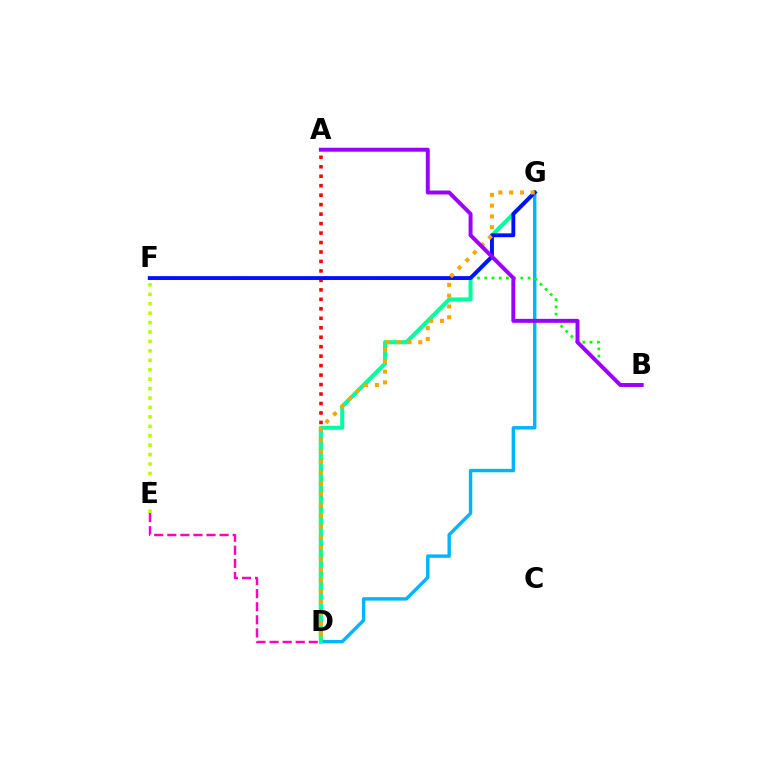{('D', 'G'): [{'color': '#00b5ff', 'line_style': 'solid', 'thickness': 2.45}, {'color': '#00ff9d', 'line_style': 'solid', 'thickness': 2.9}, {'color': '#ffa500', 'line_style': 'dotted', 'thickness': 2.93}], ('A', 'D'): [{'color': '#ff0000', 'line_style': 'dotted', 'thickness': 2.57}], ('B', 'F'): [{'color': '#08ff00', 'line_style': 'dotted', 'thickness': 1.96}], ('F', 'G'): [{'color': '#0010ff', 'line_style': 'solid', 'thickness': 2.78}], ('E', 'F'): [{'color': '#b3ff00', 'line_style': 'dotted', 'thickness': 2.56}], ('D', 'E'): [{'color': '#ff00bd', 'line_style': 'dashed', 'thickness': 1.78}], ('A', 'B'): [{'color': '#9b00ff', 'line_style': 'solid', 'thickness': 2.84}]}